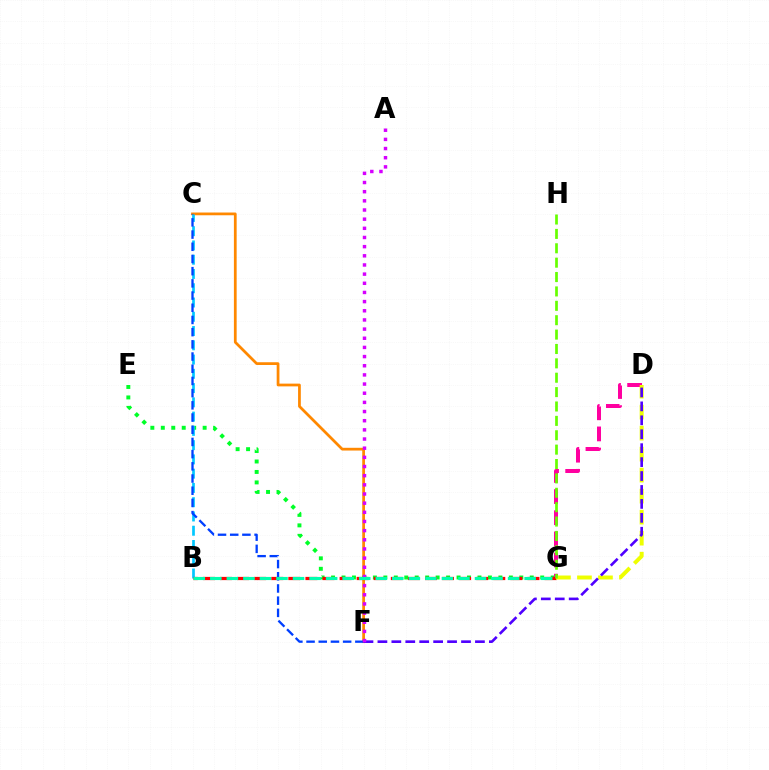{('C', 'F'): [{'color': '#ff8800', 'line_style': 'solid', 'thickness': 1.98}, {'color': '#003fff', 'line_style': 'dashed', 'thickness': 1.66}], ('E', 'G'): [{'color': '#00ff27', 'line_style': 'dotted', 'thickness': 2.84}], ('B', 'C'): [{'color': '#00c7ff', 'line_style': 'dashed', 'thickness': 1.94}], ('D', 'G'): [{'color': '#ff00a0', 'line_style': 'dashed', 'thickness': 2.87}, {'color': '#eeff00', 'line_style': 'dashed', 'thickness': 2.85}], ('B', 'G'): [{'color': '#ff0000', 'line_style': 'dashed', 'thickness': 2.32}, {'color': '#00ffaf', 'line_style': 'dashed', 'thickness': 2.25}], ('D', 'F'): [{'color': '#4f00ff', 'line_style': 'dashed', 'thickness': 1.89}], ('A', 'F'): [{'color': '#d600ff', 'line_style': 'dotted', 'thickness': 2.49}], ('G', 'H'): [{'color': '#66ff00', 'line_style': 'dashed', 'thickness': 1.95}]}